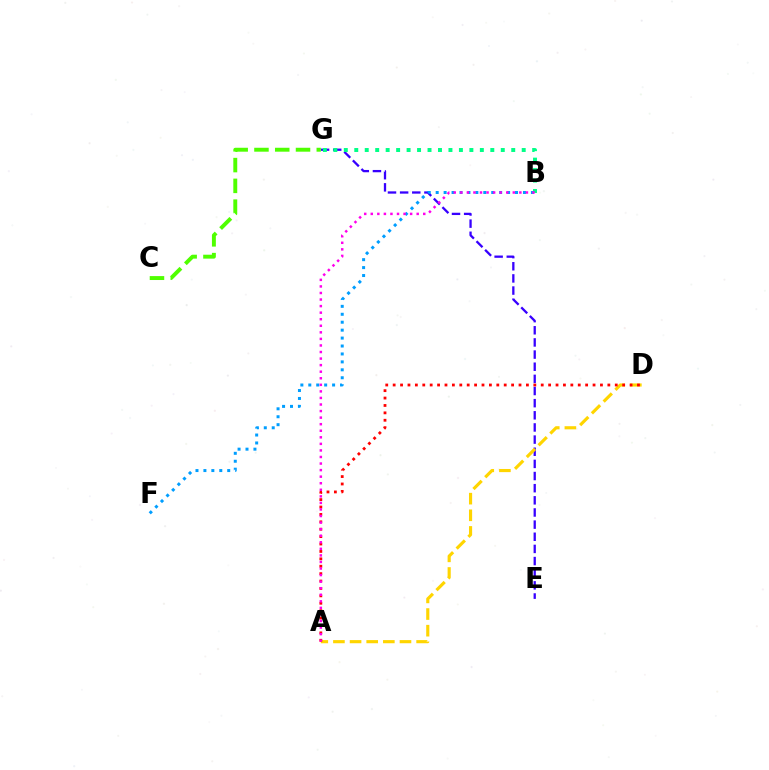{('E', 'G'): [{'color': '#3700ff', 'line_style': 'dashed', 'thickness': 1.65}], ('A', 'D'): [{'color': '#ffd500', 'line_style': 'dashed', 'thickness': 2.26}, {'color': '#ff0000', 'line_style': 'dotted', 'thickness': 2.01}], ('B', 'G'): [{'color': '#00ff86', 'line_style': 'dotted', 'thickness': 2.84}], ('B', 'F'): [{'color': '#009eff', 'line_style': 'dotted', 'thickness': 2.16}], ('C', 'G'): [{'color': '#4fff00', 'line_style': 'dashed', 'thickness': 2.82}], ('A', 'B'): [{'color': '#ff00ed', 'line_style': 'dotted', 'thickness': 1.78}]}